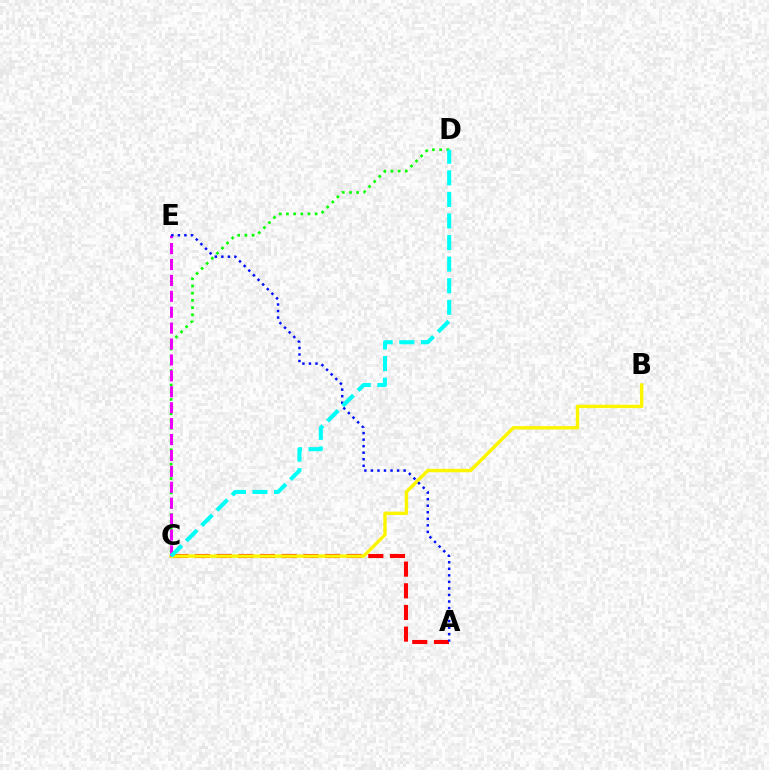{('A', 'C'): [{'color': '#ff0000', 'line_style': 'dashed', 'thickness': 2.94}], ('B', 'C'): [{'color': '#fcf500', 'line_style': 'solid', 'thickness': 2.45}], ('C', 'D'): [{'color': '#08ff00', 'line_style': 'dotted', 'thickness': 1.95}, {'color': '#00fff6', 'line_style': 'dashed', 'thickness': 2.93}], ('C', 'E'): [{'color': '#ee00ff', 'line_style': 'dashed', 'thickness': 2.16}], ('A', 'E'): [{'color': '#0010ff', 'line_style': 'dotted', 'thickness': 1.78}]}